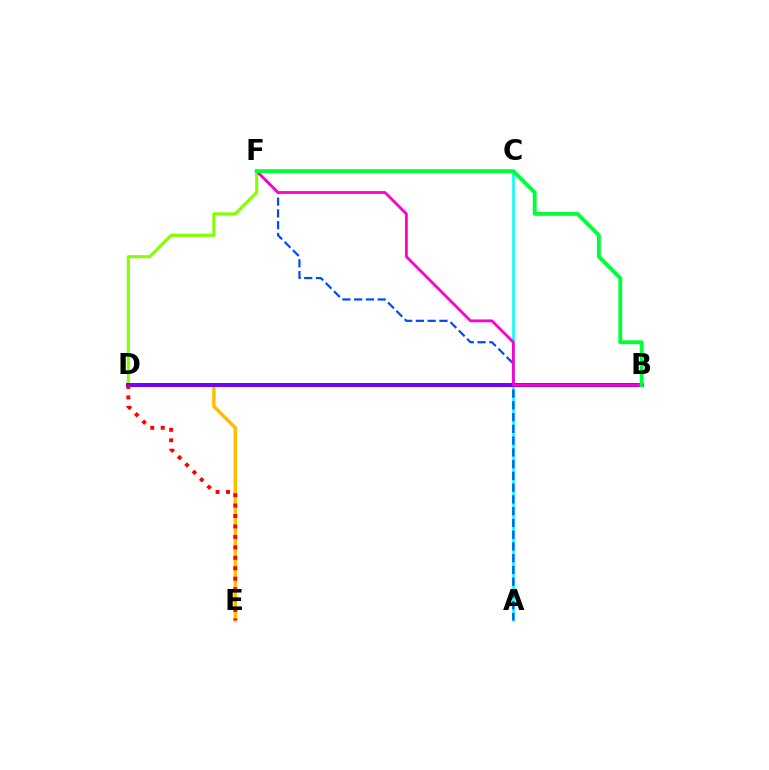{('D', 'E'): [{'color': '#ffbd00', 'line_style': 'solid', 'thickness': 2.5}, {'color': '#ff0000', 'line_style': 'dotted', 'thickness': 2.84}], ('A', 'C'): [{'color': '#00fff6', 'line_style': 'solid', 'thickness': 1.84}], ('D', 'F'): [{'color': '#84ff00', 'line_style': 'solid', 'thickness': 2.23}], ('A', 'F'): [{'color': '#004bff', 'line_style': 'dashed', 'thickness': 1.6}], ('B', 'D'): [{'color': '#7200ff', 'line_style': 'solid', 'thickness': 2.87}], ('B', 'F'): [{'color': '#ff00cf', 'line_style': 'solid', 'thickness': 2.02}, {'color': '#00ff39', 'line_style': 'solid', 'thickness': 2.77}]}